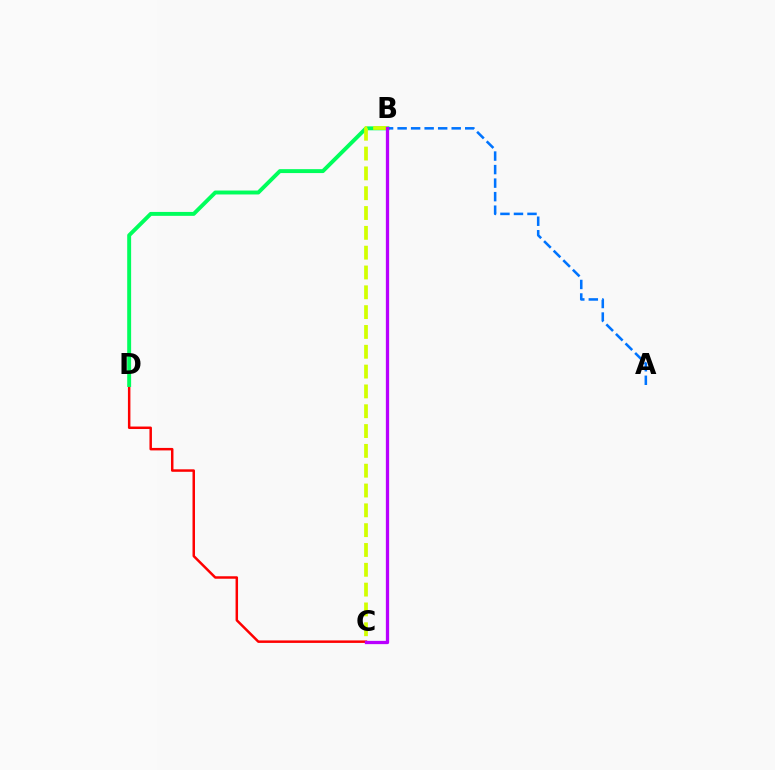{('C', 'D'): [{'color': '#ff0000', 'line_style': 'solid', 'thickness': 1.79}], ('B', 'D'): [{'color': '#00ff5c', 'line_style': 'solid', 'thickness': 2.82}], ('B', 'C'): [{'color': '#d1ff00', 'line_style': 'dashed', 'thickness': 2.69}, {'color': '#b900ff', 'line_style': 'solid', 'thickness': 2.36}], ('A', 'B'): [{'color': '#0074ff', 'line_style': 'dashed', 'thickness': 1.84}]}